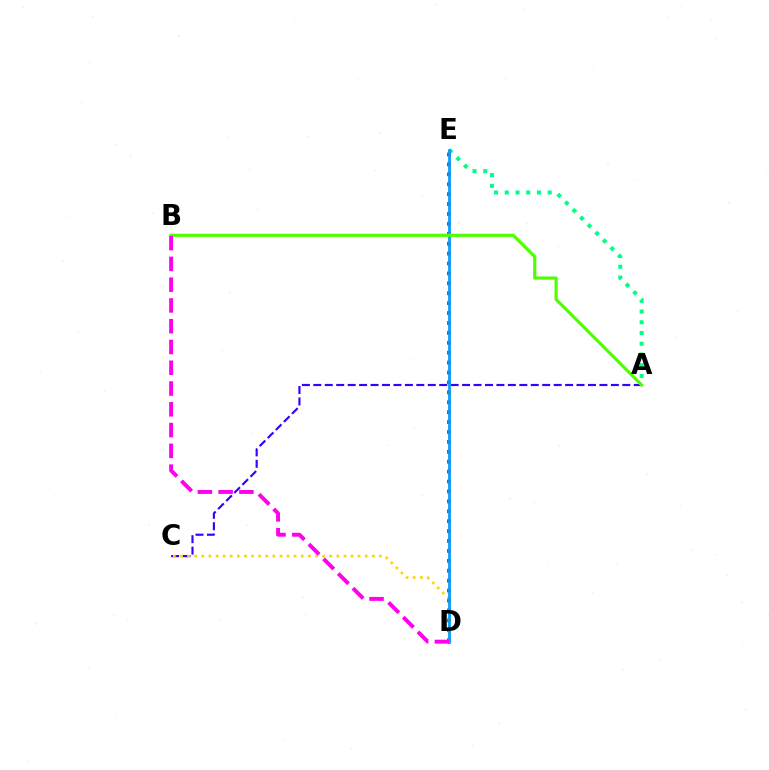{('A', 'C'): [{'color': '#3700ff', 'line_style': 'dashed', 'thickness': 1.55}], ('A', 'E'): [{'color': '#00ff86', 'line_style': 'dotted', 'thickness': 2.91}], ('D', 'E'): [{'color': '#ff0000', 'line_style': 'dotted', 'thickness': 2.69}, {'color': '#009eff', 'line_style': 'solid', 'thickness': 1.98}], ('C', 'D'): [{'color': '#ffd500', 'line_style': 'dotted', 'thickness': 1.93}], ('A', 'B'): [{'color': '#4fff00', 'line_style': 'solid', 'thickness': 2.29}], ('B', 'D'): [{'color': '#ff00ed', 'line_style': 'dashed', 'thickness': 2.82}]}